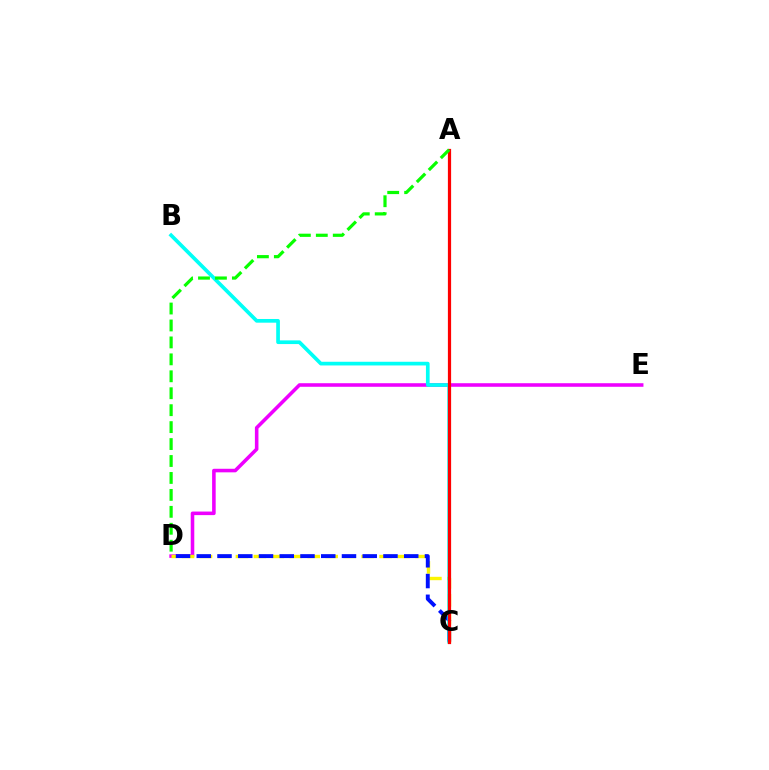{('D', 'E'): [{'color': '#ee00ff', 'line_style': 'solid', 'thickness': 2.57}], ('C', 'D'): [{'color': '#fcf500', 'line_style': 'dashed', 'thickness': 2.44}, {'color': '#0010ff', 'line_style': 'dashed', 'thickness': 2.82}], ('B', 'C'): [{'color': '#00fff6', 'line_style': 'solid', 'thickness': 2.66}], ('A', 'C'): [{'color': '#ff0000', 'line_style': 'solid', 'thickness': 2.32}], ('A', 'D'): [{'color': '#08ff00', 'line_style': 'dashed', 'thickness': 2.3}]}